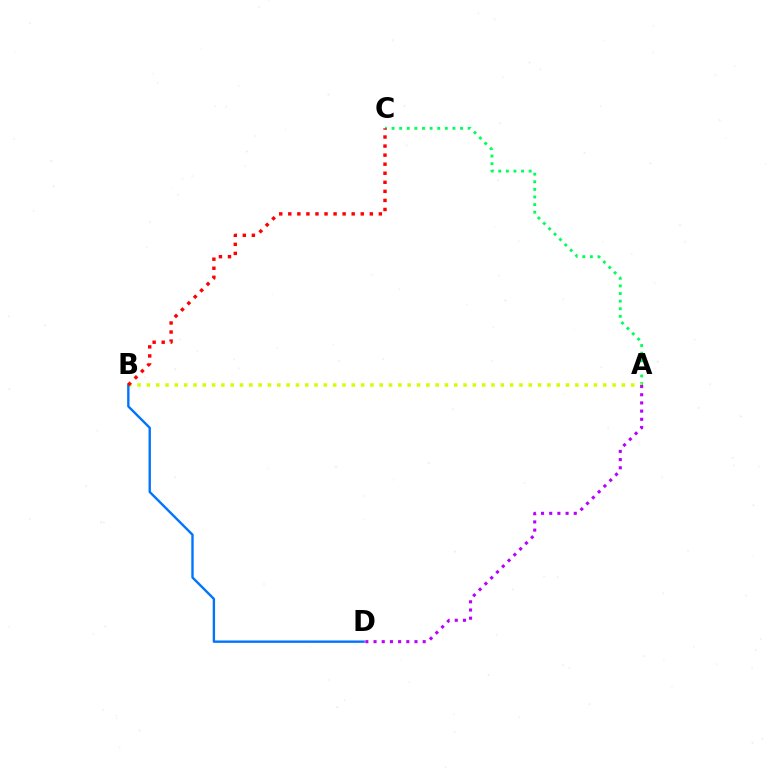{('A', 'C'): [{'color': '#00ff5c', 'line_style': 'dotted', 'thickness': 2.07}], ('A', 'B'): [{'color': '#d1ff00', 'line_style': 'dotted', 'thickness': 2.53}], ('B', 'D'): [{'color': '#0074ff', 'line_style': 'solid', 'thickness': 1.71}], ('A', 'D'): [{'color': '#b900ff', 'line_style': 'dotted', 'thickness': 2.23}], ('B', 'C'): [{'color': '#ff0000', 'line_style': 'dotted', 'thickness': 2.46}]}